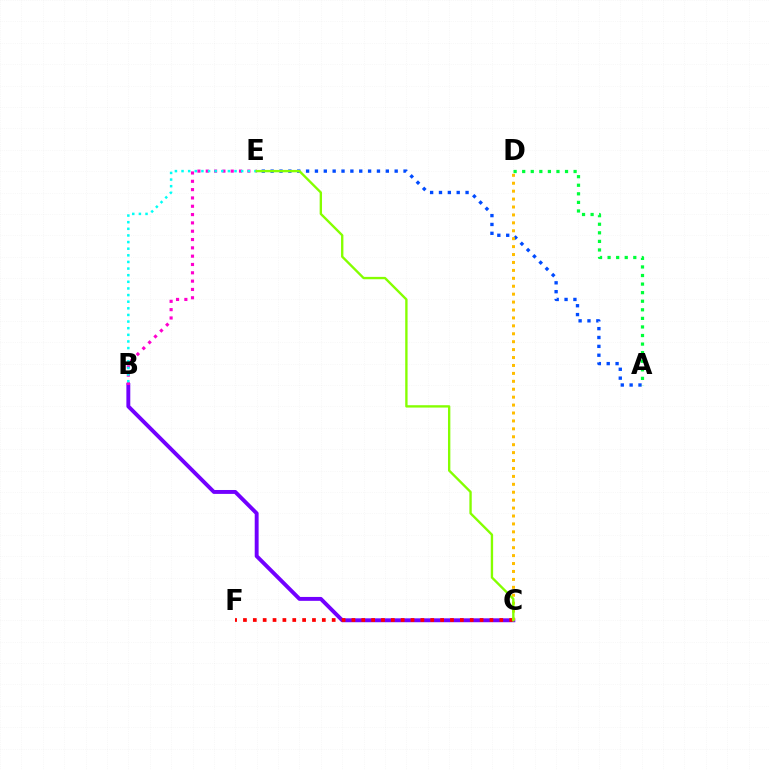{('A', 'E'): [{'color': '#004bff', 'line_style': 'dotted', 'thickness': 2.41}], ('B', 'C'): [{'color': '#7200ff', 'line_style': 'solid', 'thickness': 2.81}], ('B', 'E'): [{'color': '#ff00cf', 'line_style': 'dotted', 'thickness': 2.26}, {'color': '#00fff6', 'line_style': 'dotted', 'thickness': 1.8}], ('C', 'F'): [{'color': '#ff0000', 'line_style': 'dotted', 'thickness': 2.68}], ('C', 'D'): [{'color': '#ffbd00', 'line_style': 'dotted', 'thickness': 2.15}], ('C', 'E'): [{'color': '#84ff00', 'line_style': 'solid', 'thickness': 1.7}], ('A', 'D'): [{'color': '#00ff39', 'line_style': 'dotted', 'thickness': 2.33}]}